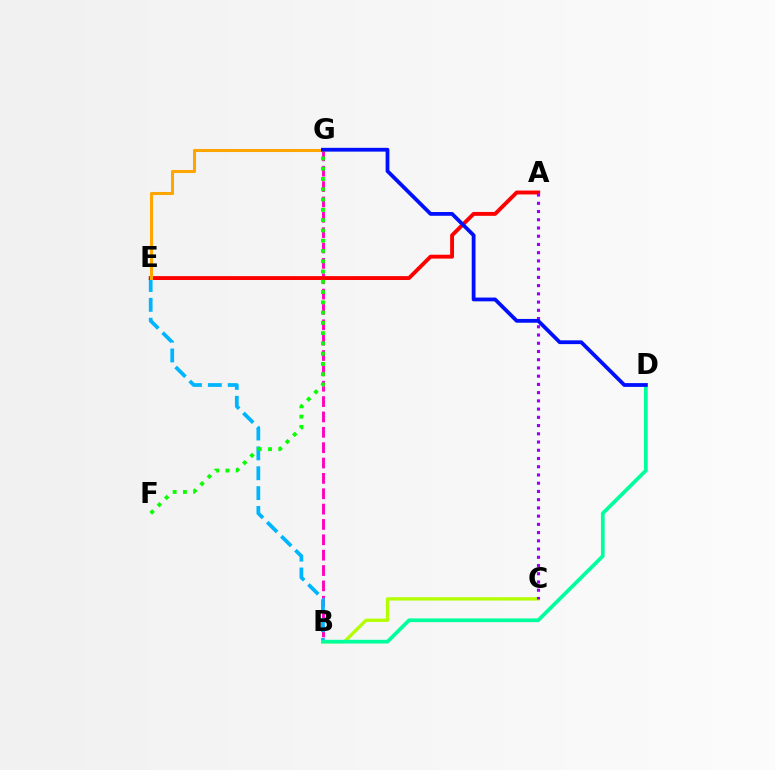{('B', 'G'): [{'color': '#ff00bd', 'line_style': 'dashed', 'thickness': 2.09}], ('B', 'E'): [{'color': '#00b5ff', 'line_style': 'dashed', 'thickness': 2.7}], ('A', 'E'): [{'color': '#ff0000', 'line_style': 'solid', 'thickness': 2.8}], ('E', 'G'): [{'color': '#ffa500', 'line_style': 'solid', 'thickness': 2.19}], ('B', 'C'): [{'color': '#b3ff00', 'line_style': 'solid', 'thickness': 2.38}], ('A', 'C'): [{'color': '#9b00ff', 'line_style': 'dotted', 'thickness': 2.24}], ('B', 'D'): [{'color': '#00ff9d', 'line_style': 'solid', 'thickness': 2.68}], ('F', 'G'): [{'color': '#08ff00', 'line_style': 'dotted', 'thickness': 2.79}], ('D', 'G'): [{'color': '#0010ff', 'line_style': 'solid', 'thickness': 2.73}]}